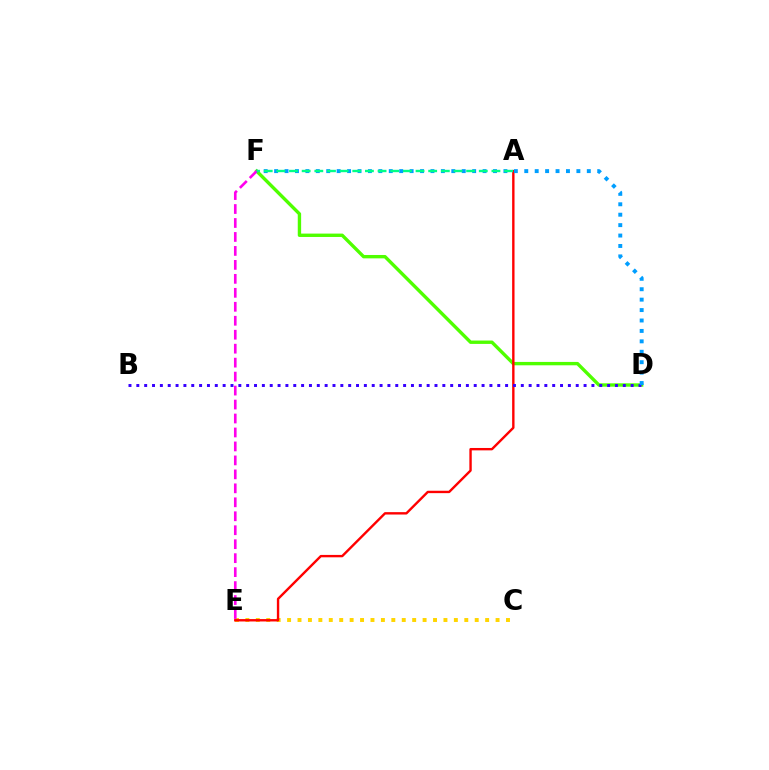{('D', 'F'): [{'color': '#4fff00', 'line_style': 'solid', 'thickness': 2.43}, {'color': '#009eff', 'line_style': 'dotted', 'thickness': 2.83}], ('C', 'E'): [{'color': '#ffd500', 'line_style': 'dotted', 'thickness': 2.83}], ('E', 'F'): [{'color': '#ff00ed', 'line_style': 'dashed', 'thickness': 1.9}], ('A', 'E'): [{'color': '#ff0000', 'line_style': 'solid', 'thickness': 1.72}], ('B', 'D'): [{'color': '#3700ff', 'line_style': 'dotted', 'thickness': 2.13}], ('A', 'F'): [{'color': '#00ff86', 'line_style': 'dashed', 'thickness': 1.72}]}